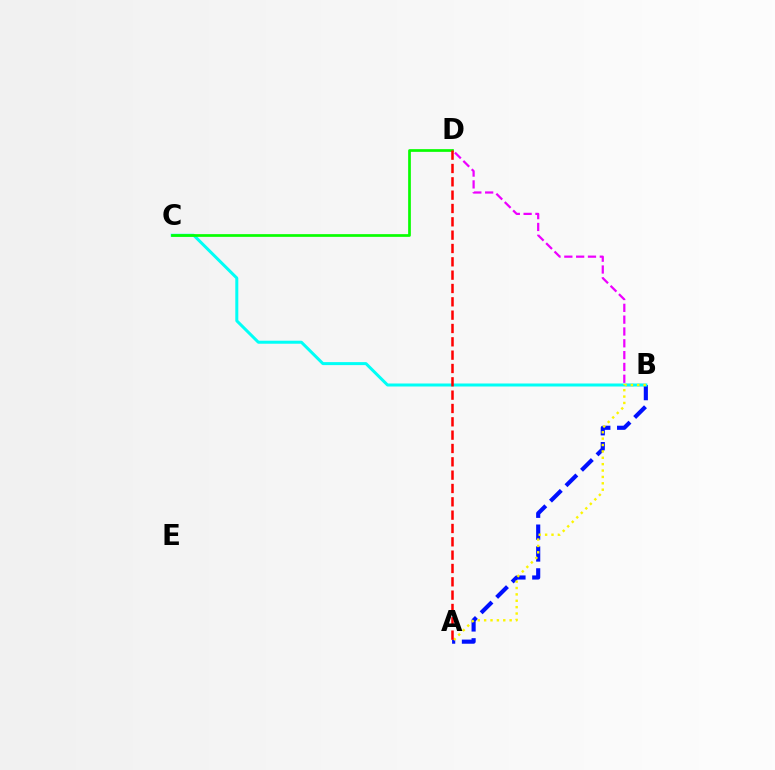{('B', 'D'): [{'color': '#ee00ff', 'line_style': 'dashed', 'thickness': 1.61}], ('A', 'B'): [{'color': '#0010ff', 'line_style': 'dashed', 'thickness': 2.97}, {'color': '#fcf500', 'line_style': 'dotted', 'thickness': 1.73}], ('B', 'C'): [{'color': '#00fff6', 'line_style': 'solid', 'thickness': 2.17}], ('C', 'D'): [{'color': '#08ff00', 'line_style': 'solid', 'thickness': 1.95}], ('A', 'D'): [{'color': '#ff0000', 'line_style': 'dashed', 'thickness': 1.81}]}